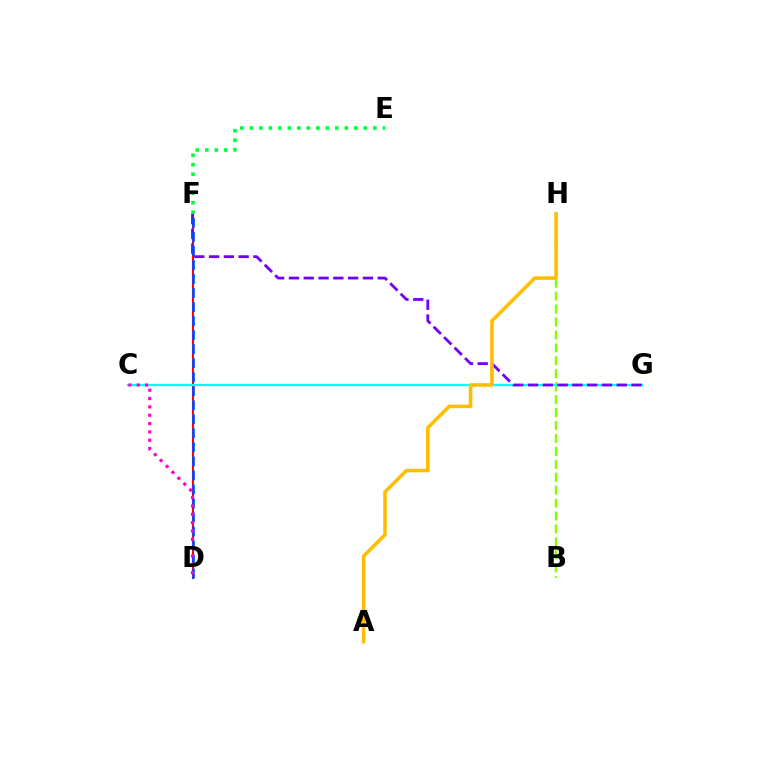{('D', 'F'): [{'color': '#ff0000', 'line_style': 'solid', 'thickness': 1.52}, {'color': '#004bff', 'line_style': 'dashed', 'thickness': 1.91}], ('B', 'H'): [{'color': '#84ff00', 'line_style': 'dashed', 'thickness': 1.76}], ('C', 'G'): [{'color': '#00fff6', 'line_style': 'solid', 'thickness': 1.62}], ('F', 'G'): [{'color': '#7200ff', 'line_style': 'dashed', 'thickness': 2.01}], ('C', 'D'): [{'color': '#ff00cf', 'line_style': 'dotted', 'thickness': 2.27}], ('A', 'H'): [{'color': '#ffbd00', 'line_style': 'solid', 'thickness': 2.56}], ('E', 'F'): [{'color': '#00ff39', 'line_style': 'dotted', 'thickness': 2.58}]}